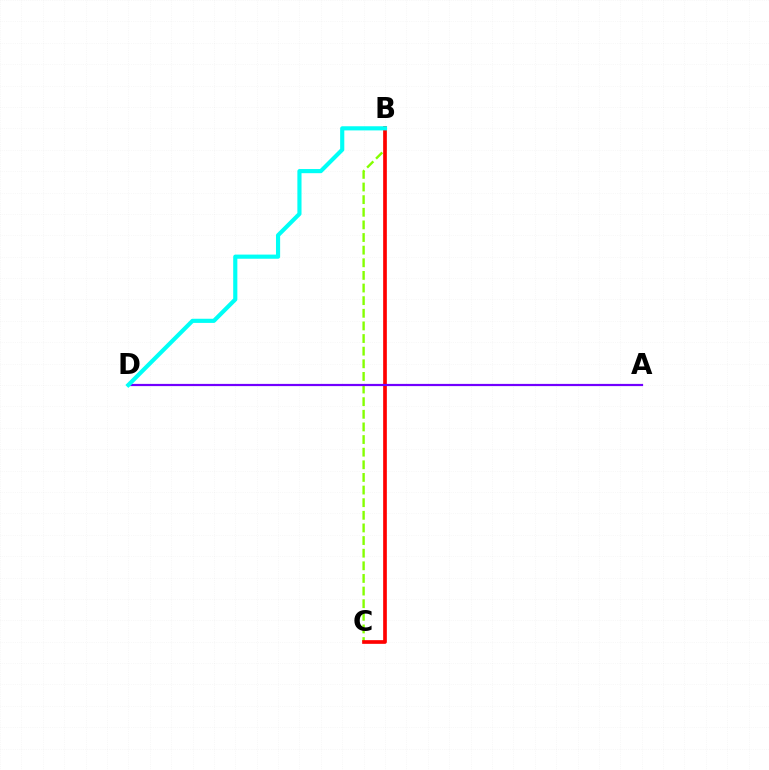{('B', 'C'): [{'color': '#84ff00', 'line_style': 'dashed', 'thickness': 1.72}, {'color': '#ff0000', 'line_style': 'solid', 'thickness': 2.65}], ('A', 'D'): [{'color': '#7200ff', 'line_style': 'solid', 'thickness': 1.59}], ('B', 'D'): [{'color': '#00fff6', 'line_style': 'solid', 'thickness': 2.99}]}